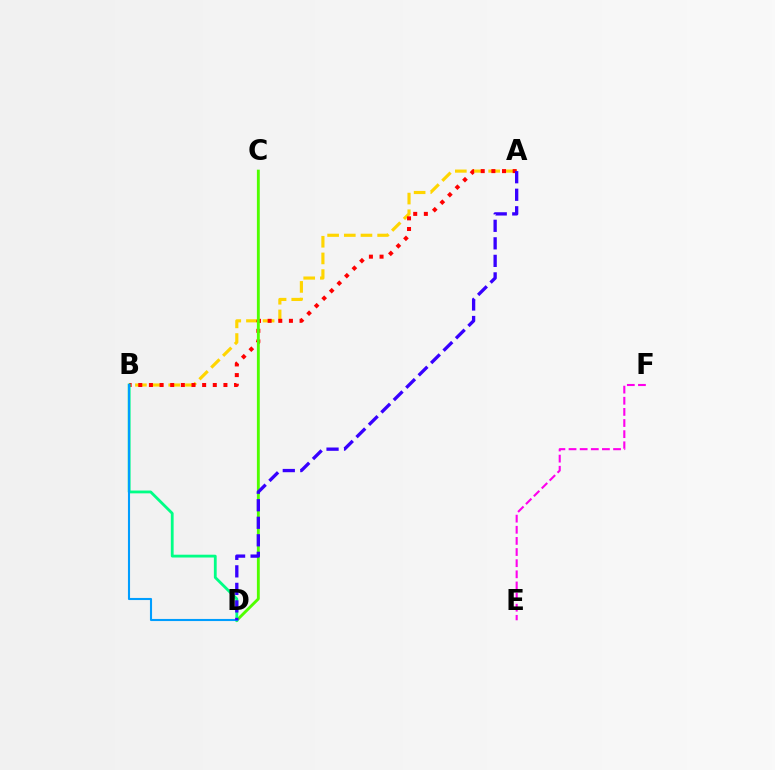{('A', 'B'): [{'color': '#ffd500', 'line_style': 'dashed', 'thickness': 2.27}, {'color': '#ff0000', 'line_style': 'dotted', 'thickness': 2.89}], ('C', 'D'): [{'color': '#4fff00', 'line_style': 'solid', 'thickness': 2.07}], ('B', 'D'): [{'color': '#00ff86', 'line_style': 'solid', 'thickness': 2.02}, {'color': '#009eff', 'line_style': 'solid', 'thickness': 1.52}], ('E', 'F'): [{'color': '#ff00ed', 'line_style': 'dashed', 'thickness': 1.51}], ('A', 'D'): [{'color': '#3700ff', 'line_style': 'dashed', 'thickness': 2.38}]}